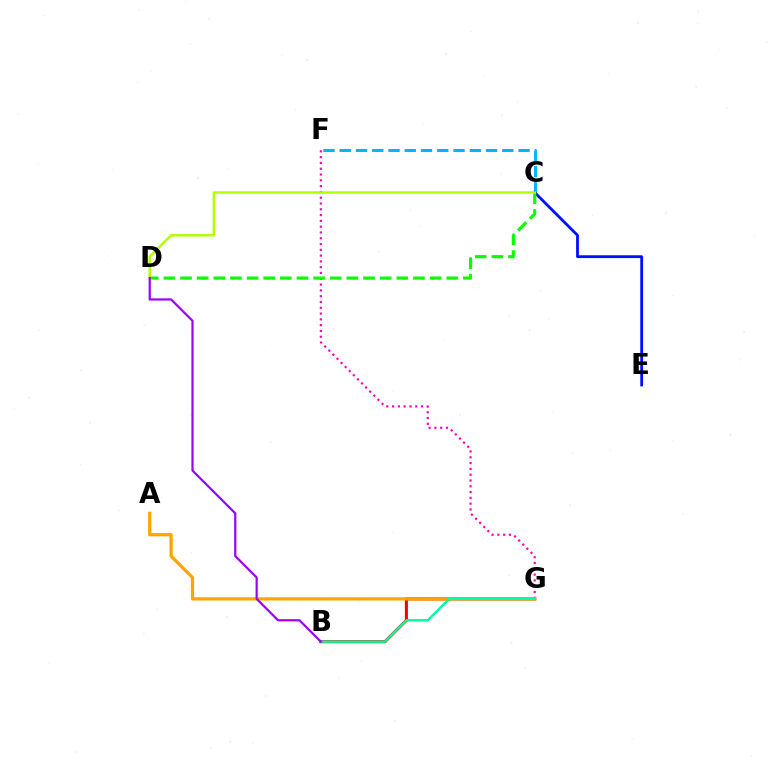{('F', 'G'): [{'color': '#ff00bd', 'line_style': 'dotted', 'thickness': 1.57}], ('B', 'G'): [{'color': '#ff0000', 'line_style': 'solid', 'thickness': 2.2}, {'color': '#00ff9d', 'line_style': 'solid', 'thickness': 1.75}], ('C', 'F'): [{'color': '#00b5ff', 'line_style': 'dashed', 'thickness': 2.21}], ('C', 'E'): [{'color': '#0010ff', 'line_style': 'solid', 'thickness': 2.02}], ('C', 'D'): [{'color': '#08ff00', 'line_style': 'dashed', 'thickness': 2.26}, {'color': '#b3ff00', 'line_style': 'solid', 'thickness': 1.8}], ('A', 'G'): [{'color': '#ffa500', 'line_style': 'solid', 'thickness': 2.34}], ('B', 'D'): [{'color': '#9b00ff', 'line_style': 'solid', 'thickness': 1.59}]}